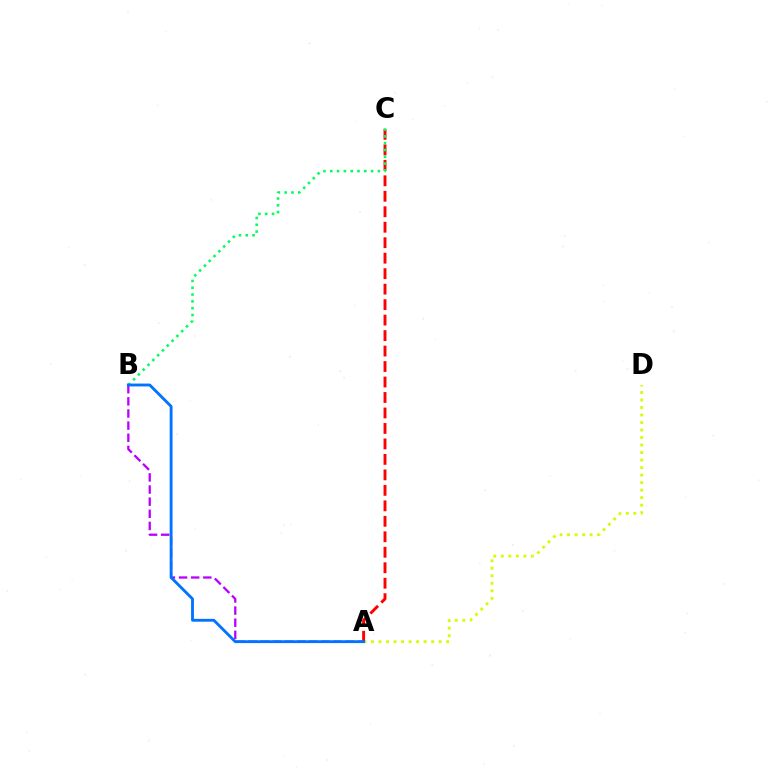{('A', 'B'): [{'color': '#b900ff', 'line_style': 'dashed', 'thickness': 1.65}, {'color': '#0074ff', 'line_style': 'solid', 'thickness': 2.05}], ('A', 'D'): [{'color': '#d1ff00', 'line_style': 'dotted', 'thickness': 2.04}], ('A', 'C'): [{'color': '#ff0000', 'line_style': 'dashed', 'thickness': 2.1}], ('B', 'C'): [{'color': '#00ff5c', 'line_style': 'dotted', 'thickness': 1.85}]}